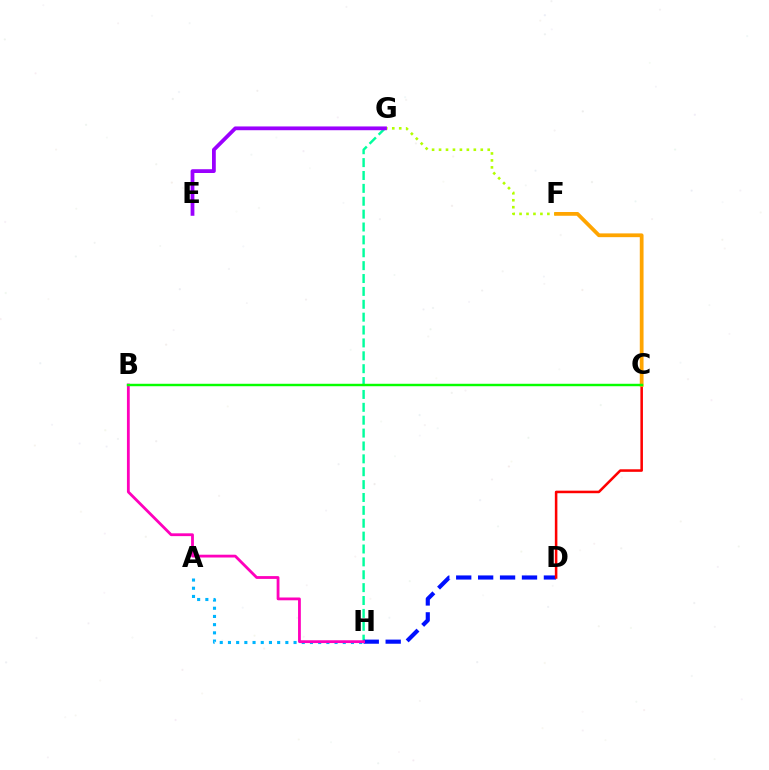{('G', 'H'): [{'color': '#00ff9d', 'line_style': 'dashed', 'thickness': 1.75}], ('D', 'H'): [{'color': '#0010ff', 'line_style': 'dashed', 'thickness': 2.98}], ('F', 'G'): [{'color': '#b3ff00', 'line_style': 'dotted', 'thickness': 1.89}], ('C', 'D'): [{'color': '#ff0000', 'line_style': 'solid', 'thickness': 1.83}], ('A', 'H'): [{'color': '#00b5ff', 'line_style': 'dotted', 'thickness': 2.23}], ('C', 'F'): [{'color': '#ffa500', 'line_style': 'solid', 'thickness': 2.71}], ('B', 'H'): [{'color': '#ff00bd', 'line_style': 'solid', 'thickness': 2.02}], ('E', 'G'): [{'color': '#9b00ff', 'line_style': 'solid', 'thickness': 2.72}], ('B', 'C'): [{'color': '#08ff00', 'line_style': 'solid', 'thickness': 1.76}]}